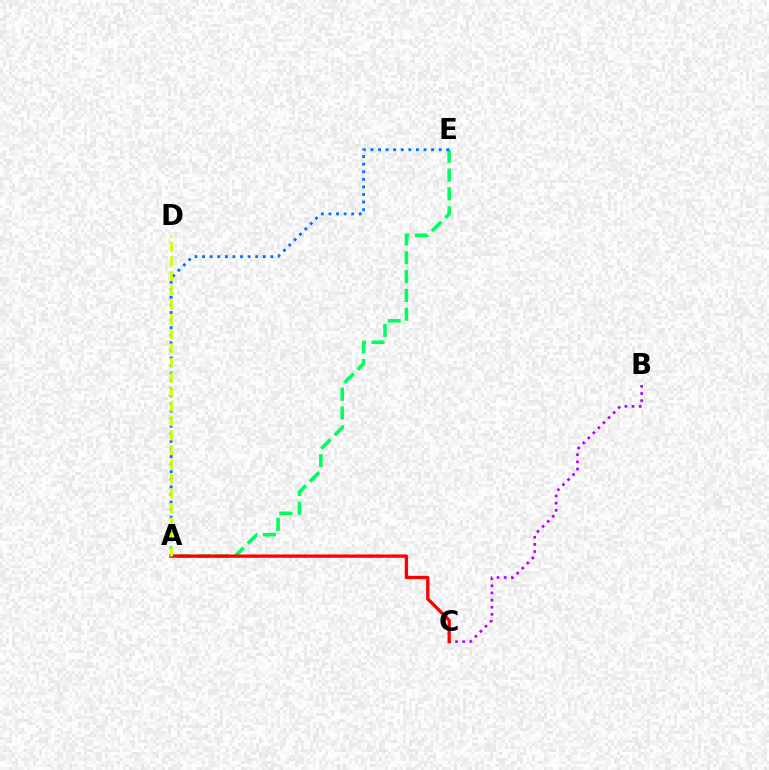{('A', 'E'): [{'color': '#00ff5c', 'line_style': 'dashed', 'thickness': 2.56}, {'color': '#0074ff', 'line_style': 'dotted', 'thickness': 2.06}], ('B', 'C'): [{'color': '#b900ff', 'line_style': 'dotted', 'thickness': 1.95}], ('A', 'C'): [{'color': '#ff0000', 'line_style': 'solid', 'thickness': 2.38}], ('A', 'D'): [{'color': '#d1ff00', 'line_style': 'dashed', 'thickness': 1.97}]}